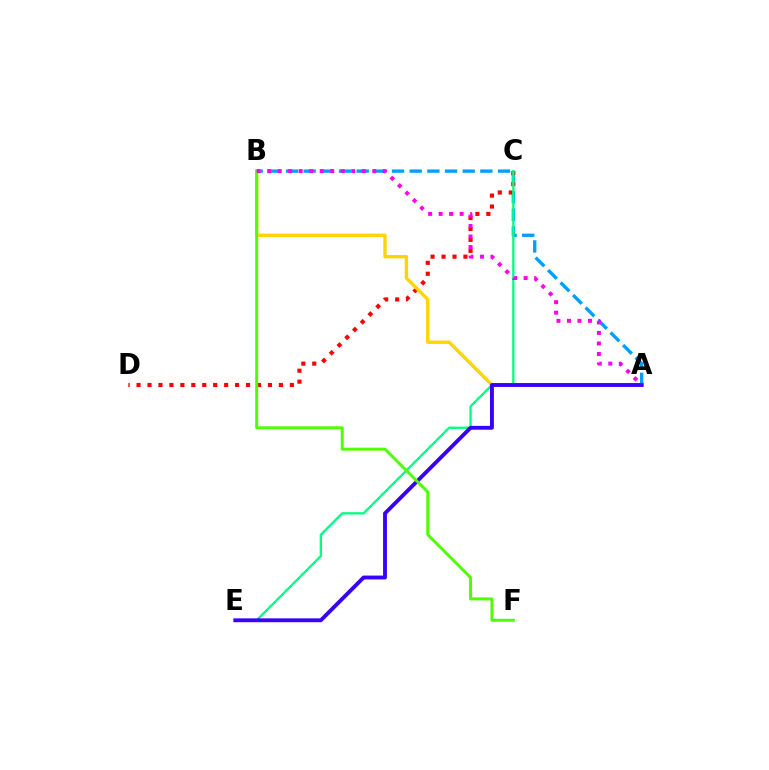{('A', 'B'): [{'color': '#009eff', 'line_style': 'dashed', 'thickness': 2.4}, {'color': '#ffd500', 'line_style': 'solid', 'thickness': 2.41}, {'color': '#ff00ed', 'line_style': 'dotted', 'thickness': 2.86}], ('C', 'D'): [{'color': '#ff0000', 'line_style': 'dotted', 'thickness': 2.97}], ('C', 'E'): [{'color': '#00ff86', 'line_style': 'solid', 'thickness': 1.68}], ('A', 'E'): [{'color': '#3700ff', 'line_style': 'solid', 'thickness': 2.78}], ('B', 'F'): [{'color': '#4fff00', 'line_style': 'solid', 'thickness': 2.13}]}